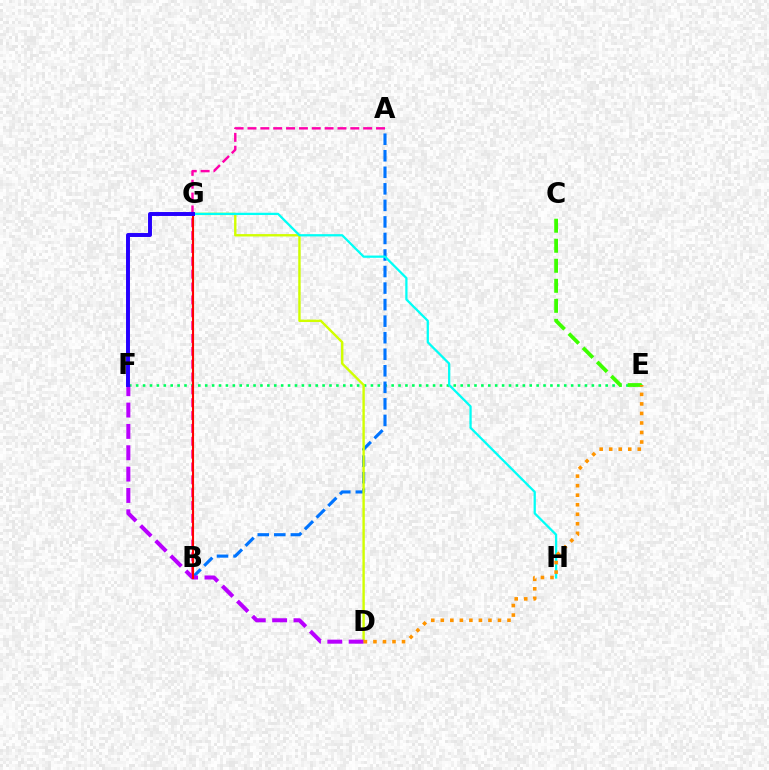{('E', 'F'): [{'color': '#00ff5c', 'line_style': 'dotted', 'thickness': 1.88}], ('C', 'E'): [{'color': '#3dff00', 'line_style': 'dashed', 'thickness': 2.72}], ('A', 'B'): [{'color': '#0074ff', 'line_style': 'dashed', 'thickness': 2.25}, {'color': '#ff00ac', 'line_style': 'dashed', 'thickness': 1.75}], ('D', 'G'): [{'color': '#d1ff00', 'line_style': 'solid', 'thickness': 1.72}], ('G', 'H'): [{'color': '#00fff6', 'line_style': 'solid', 'thickness': 1.63}], ('D', 'F'): [{'color': '#b900ff', 'line_style': 'dashed', 'thickness': 2.9}], ('D', 'E'): [{'color': '#ff9400', 'line_style': 'dotted', 'thickness': 2.59}], ('B', 'G'): [{'color': '#ff0000', 'line_style': 'solid', 'thickness': 1.53}], ('F', 'G'): [{'color': '#2500ff', 'line_style': 'solid', 'thickness': 2.84}]}